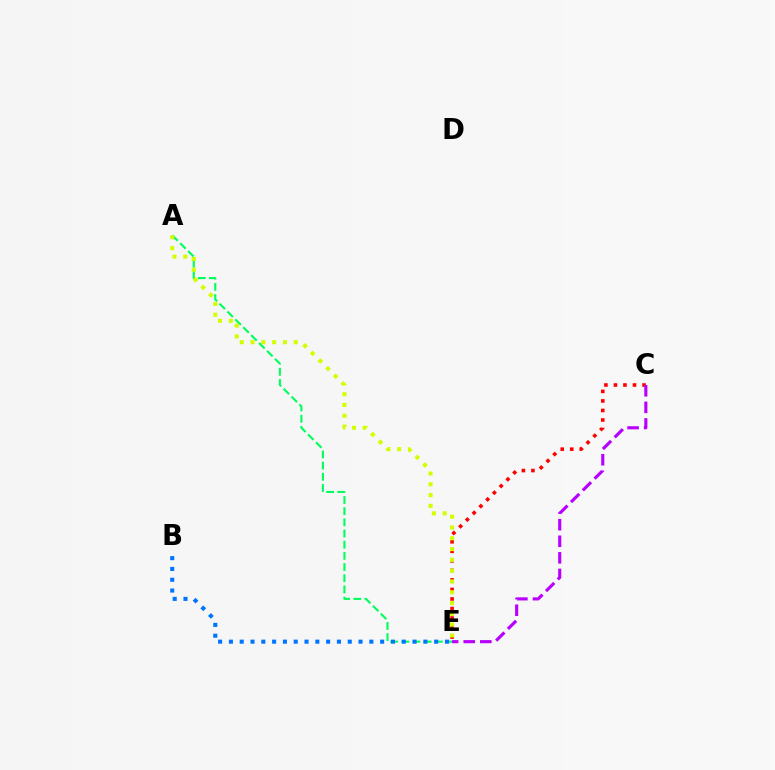{('A', 'E'): [{'color': '#00ff5c', 'line_style': 'dashed', 'thickness': 1.52}, {'color': '#d1ff00', 'line_style': 'dotted', 'thickness': 2.93}], ('C', 'E'): [{'color': '#ff0000', 'line_style': 'dotted', 'thickness': 2.59}, {'color': '#b900ff', 'line_style': 'dashed', 'thickness': 2.25}], ('B', 'E'): [{'color': '#0074ff', 'line_style': 'dotted', 'thickness': 2.94}]}